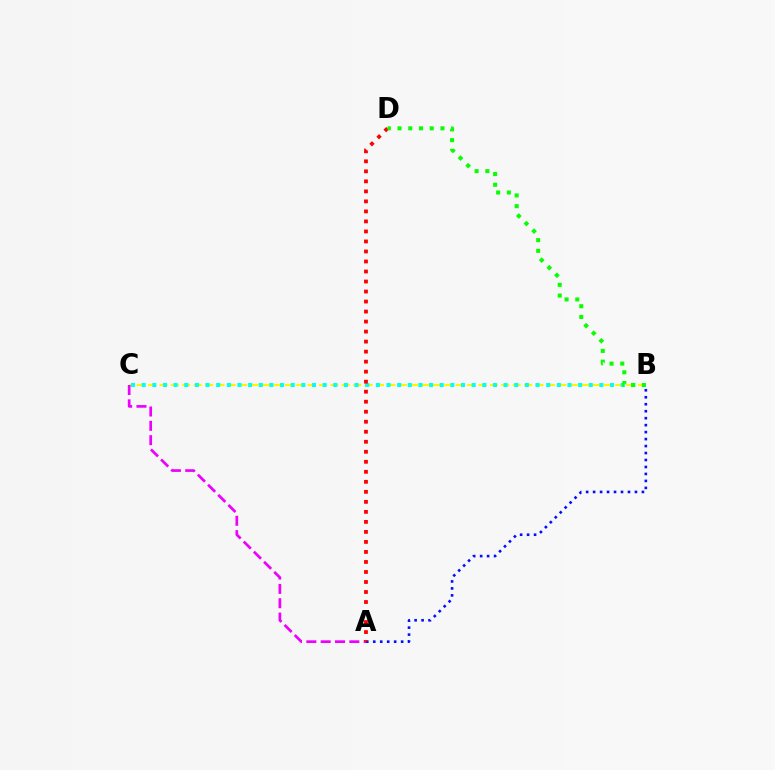{('B', 'C'): [{'color': '#fcf500', 'line_style': 'dashed', 'thickness': 1.55}, {'color': '#00fff6', 'line_style': 'dotted', 'thickness': 2.89}], ('A', 'B'): [{'color': '#0010ff', 'line_style': 'dotted', 'thickness': 1.89}], ('A', 'C'): [{'color': '#ee00ff', 'line_style': 'dashed', 'thickness': 1.95}], ('A', 'D'): [{'color': '#ff0000', 'line_style': 'dotted', 'thickness': 2.72}], ('B', 'D'): [{'color': '#08ff00', 'line_style': 'dotted', 'thickness': 2.92}]}